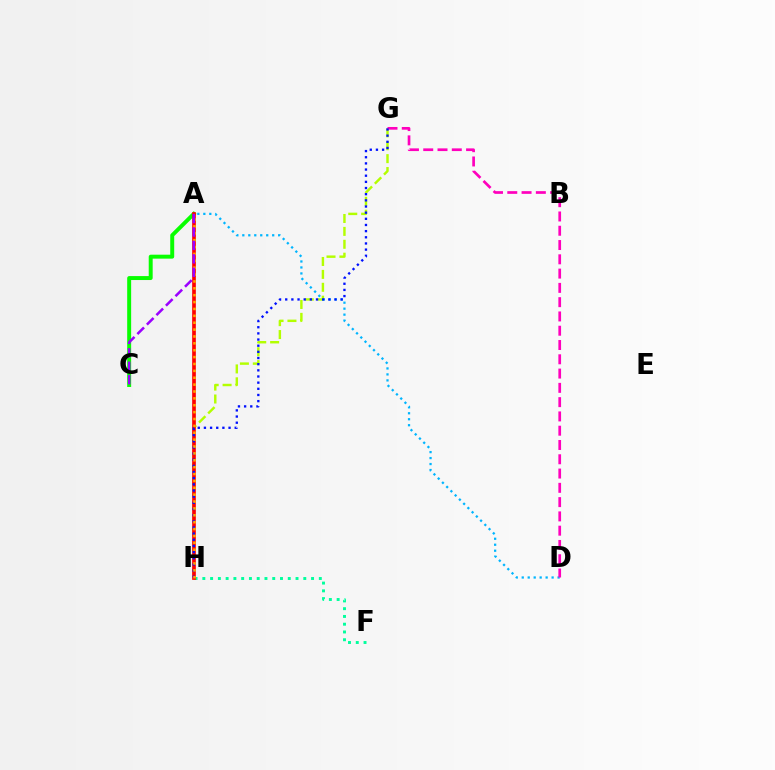{('G', 'H'): [{'color': '#b3ff00', 'line_style': 'dashed', 'thickness': 1.75}, {'color': '#0010ff', 'line_style': 'dotted', 'thickness': 1.67}], ('F', 'H'): [{'color': '#00ff9d', 'line_style': 'dotted', 'thickness': 2.11}], ('A', 'C'): [{'color': '#08ff00', 'line_style': 'solid', 'thickness': 2.84}, {'color': '#9b00ff', 'line_style': 'dashed', 'thickness': 1.82}], ('A', 'D'): [{'color': '#00b5ff', 'line_style': 'dotted', 'thickness': 1.62}], ('A', 'H'): [{'color': '#ff0000', 'line_style': 'solid', 'thickness': 2.65}, {'color': '#ffa500', 'line_style': 'dotted', 'thickness': 1.87}], ('D', 'G'): [{'color': '#ff00bd', 'line_style': 'dashed', 'thickness': 1.94}]}